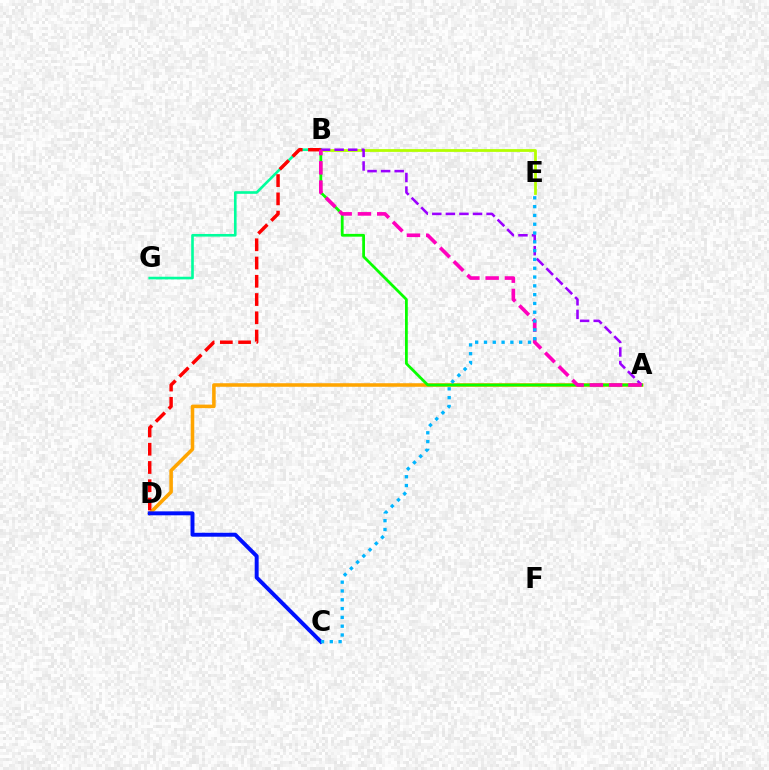{('A', 'D'): [{'color': '#ffa500', 'line_style': 'solid', 'thickness': 2.56}], ('B', 'G'): [{'color': '#00ff9d', 'line_style': 'solid', 'thickness': 1.89}], ('A', 'B'): [{'color': '#08ff00', 'line_style': 'solid', 'thickness': 2.0}, {'color': '#9b00ff', 'line_style': 'dashed', 'thickness': 1.84}, {'color': '#ff00bd', 'line_style': 'dashed', 'thickness': 2.62}], ('B', 'E'): [{'color': '#b3ff00', 'line_style': 'solid', 'thickness': 2.0}], ('C', 'D'): [{'color': '#0010ff', 'line_style': 'solid', 'thickness': 2.84}], ('B', 'D'): [{'color': '#ff0000', 'line_style': 'dashed', 'thickness': 2.48}], ('C', 'E'): [{'color': '#00b5ff', 'line_style': 'dotted', 'thickness': 2.39}]}